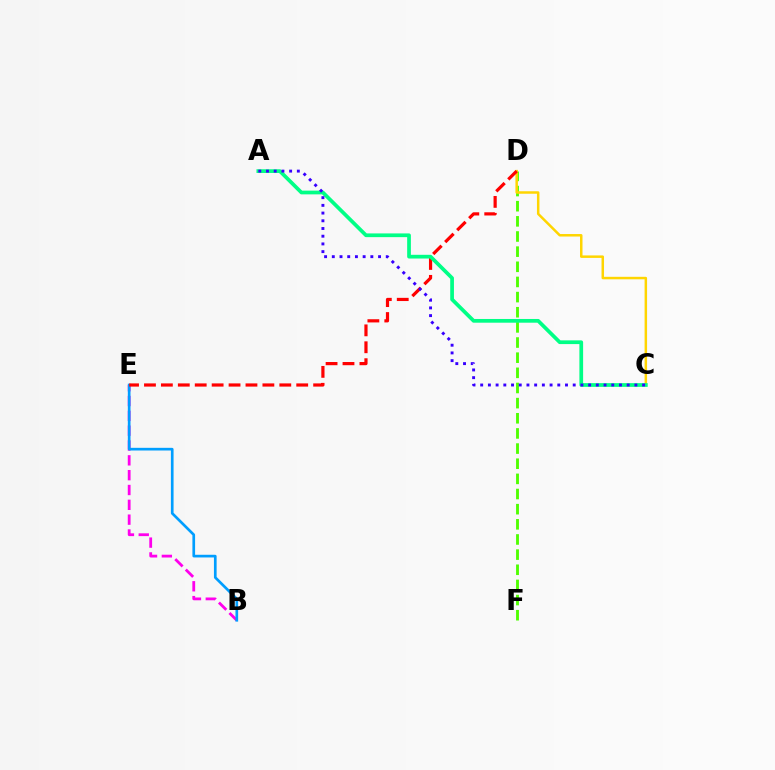{('D', 'F'): [{'color': '#4fff00', 'line_style': 'dashed', 'thickness': 2.06}], ('B', 'E'): [{'color': '#ff00ed', 'line_style': 'dashed', 'thickness': 2.01}, {'color': '#009eff', 'line_style': 'solid', 'thickness': 1.93}], ('C', 'D'): [{'color': '#ffd500', 'line_style': 'solid', 'thickness': 1.79}], ('D', 'E'): [{'color': '#ff0000', 'line_style': 'dashed', 'thickness': 2.3}], ('A', 'C'): [{'color': '#00ff86', 'line_style': 'solid', 'thickness': 2.68}, {'color': '#3700ff', 'line_style': 'dotted', 'thickness': 2.09}]}